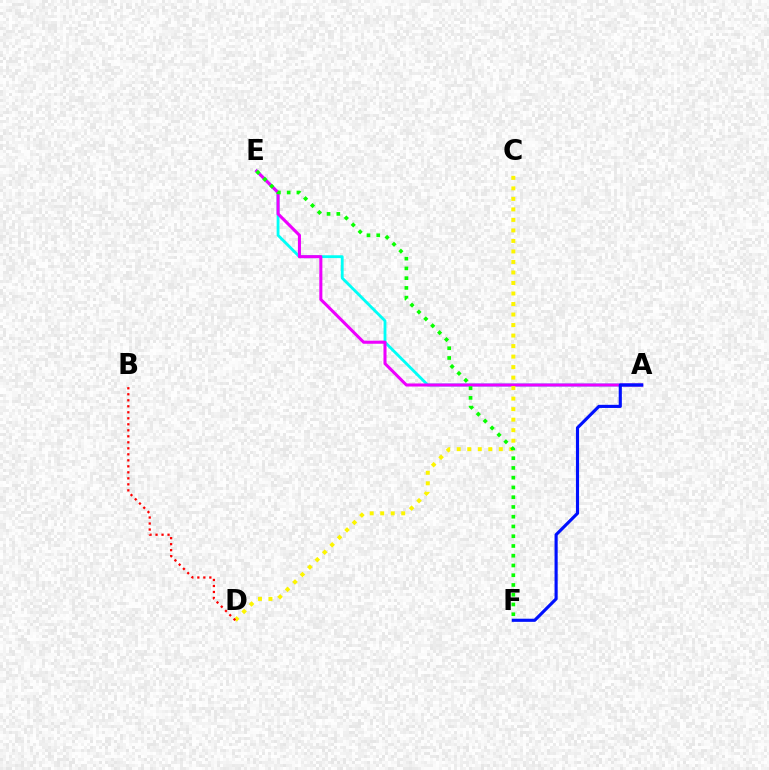{('A', 'E'): [{'color': '#00fff6', 'line_style': 'solid', 'thickness': 2.04}, {'color': '#ee00ff', 'line_style': 'solid', 'thickness': 2.2}], ('A', 'F'): [{'color': '#0010ff', 'line_style': 'solid', 'thickness': 2.26}], ('C', 'D'): [{'color': '#fcf500', 'line_style': 'dotted', 'thickness': 2.86}], ('B', 'D'): [{'color': '#ff0000', 'line_style': 'dotted', 'thickness': 1.63}], ('E', 'F'): [{'color': '#08ff00', 'line_style': 'dotted', 'thickness': 2.65}]}